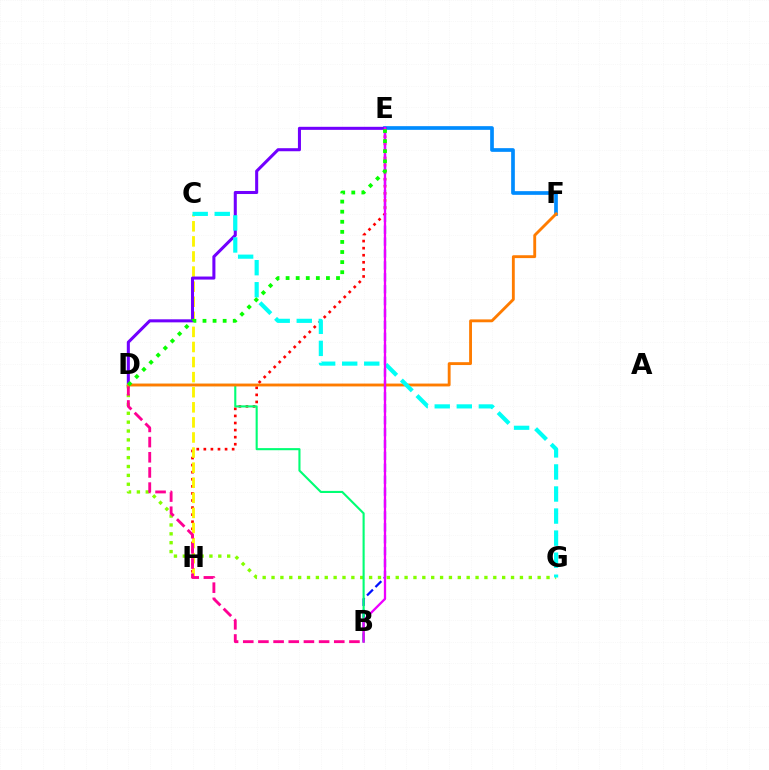{('E', 'H'): [{'color': '#ff0000', 'line_style': 'dotted', 'thickness': 1.92}], ('E', 'F'): [{'color': '#008cff', 'line_style': 'solid', 'thickness': 2.65}], ('B', 'E'): [{'color': '#0010ff', 'line_style': 'dashed', 'thickness': 1.62}, {'color': '#ee00ff', 'line_style': 'solid', 'thickness': 1.65}], ('C', 'H'): [{'color': '#fcf500', 'line_style': 'dashed', 'thickness': 2.05}], ('D', 'E'): [{'color': '#7200ff', 'line_style': 'solid', 'thickness': 2.19}, {'color': '#08ff00', 'line_style': 'dotted', 'thickness': 2.74}], ('D', 'G'): [{'color': '#84ff00', 'line_style': 'dotted', 'thickness': 2.41}], ('B', 'D'): [{'color': '#00ff74', 'line_style': 'solid', 'thickness': 1.52}, {'color': '#ff0094', 'line_style': 'dashed', 'thickness': 2.06}], ('D', 'F'): [{'color': '#ff7c00', 'line_style': 'solid', 'thickness': 2.06}], ('C', 'G'): [{'color': '#00fff6', 'line_style': 'dashed', 'thickness': 3.0}]}